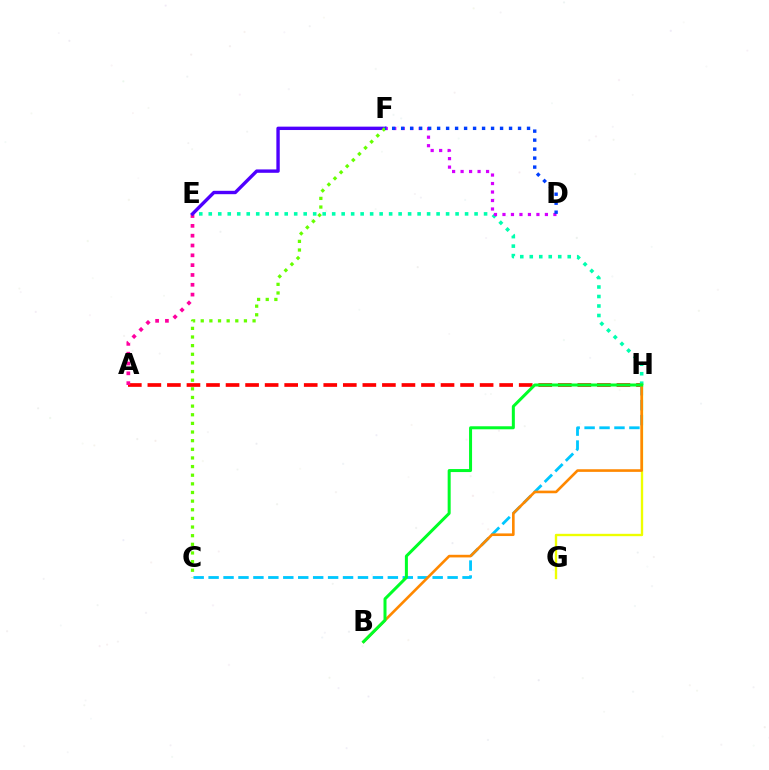{('A', 'H'): [{'color': '#ff0000', 'line_style': 'dashed', 'thickness': 2.66}], ('A', 'E'): [{'color': '#ff00a0', 'line_style': 'dotted', 'thickness': 2.67}], ('G', 'H'): [{'color': '#eeff00', 'line_style': 'solid', 'thickness': 1.7}], ('E', 'H'): [{'color': '#00ffaf', 'line_style': 'dotted', 'thickness': 2.58}], ('C', 'H'): [{'color': '#00c7ff', 'line_style': 'dashed', 'thickness': 2.03}], ('B', 'H'): [{'color': '#ff8800', 'line_style': 'solid', 'thickness': 1.89}, {'color': '#00ff27', 'line_style': 'solid', 'thickness': 2.17}], ('E', 'F'): [{'color': '#4f00ff', 'line_style': 'solid', 'thickness': 2.43}], ('D', 'F'): [{'color': '#d600ff', 'line_style': 'dotted', 'thickness': 2.31}, {'color': '#003fff', 'line_style': 'dotted', 'thickness': 2.44}], ('C', 'F'): [{'color': '#66ff00', 'line_style': 'dotted', 'thickness': 2.35}]}